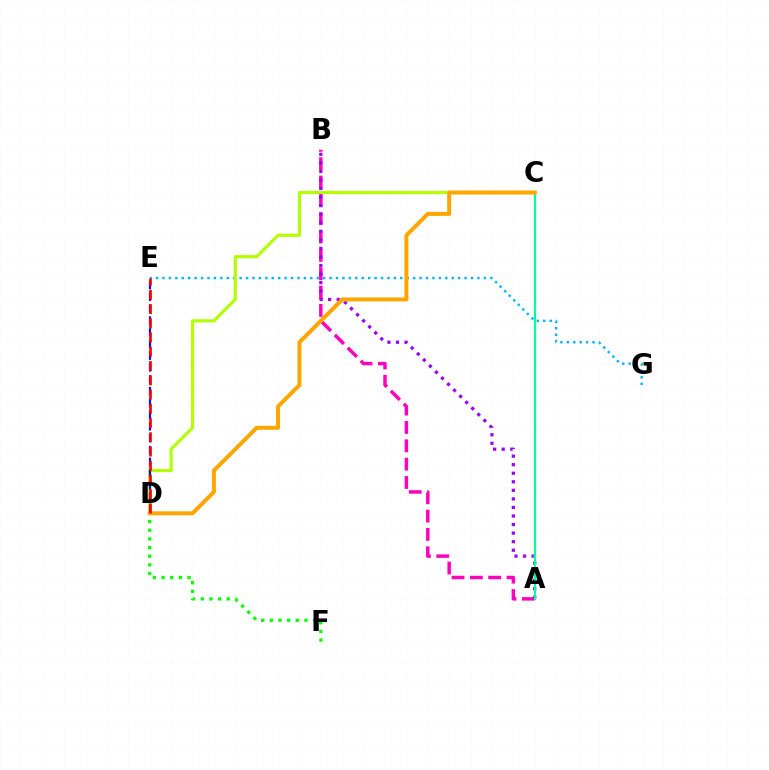{('A', 'B'): [{'color': '#ff00bd', 'line_style': 'dashed', 'thickness': 2.49}, {'color': '#9b00ff', 'line_style': 'dotted', 'thickness': 2.32}], ('E', 'G'): [{'color': '#00b5ff', 'line_style': 'dotted', 'thickness': 1.75}], ('D', 'F'): [{'color': '#08ff00', 'line_style': 'dotted', 'thickness': 2.35}], ('C', 'D'): [{'color': '#b3ff00', 'line_style': 'solid', 'thickness': 2.27}, {'color': '#ffa500', 'line_style': 'solid', 'thickness': 2.87}], ('A', 'C'): [{'color': '#00ff9d', 'line_style': 'solid', 'thickness': 1.55}], ('D', 'E'): [{'color': '#0010ff', 'line_style': 'dashed', 'thickness': 1.6}, {'color': '#ff0000', 'line_style': 'dashed', 'thickness': 1.94}]}